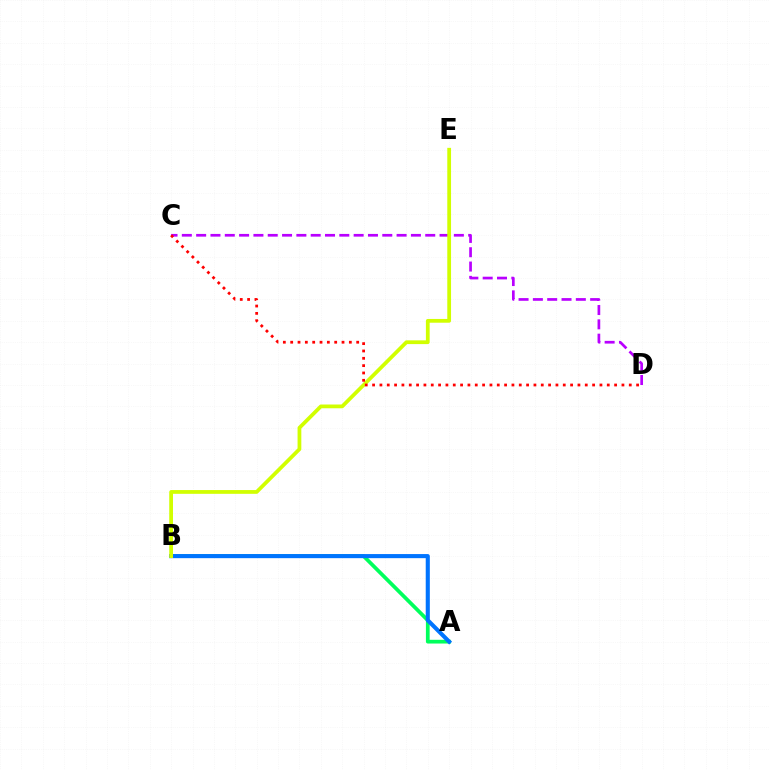{('A', 'B'): [{'color': '#00ff5c', 'line_style': 'solid', 'thickness': 2.69}, {'color': '#0074ff', 'line_style': 'solid', 'thickness': 2.95}], ('C', 'D'): [{'color': '#b900ff', 'line_style': 'dashed', 'thickness': 1.95}, {'color': '#ff0000', 'line_style': 'dotted', 'thickness': 1.99}], ('B', 'E'): [{'color': '#d1ff00', 'line_style': 'solid', 'thickness': 2.71}]}